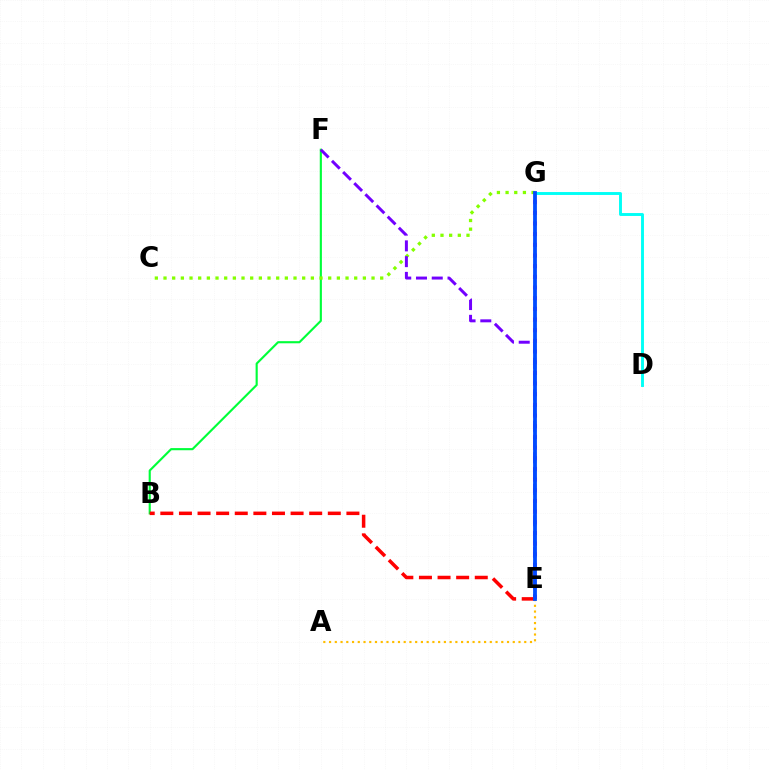{('B', 'F'): [{'color': '#00ff39', 'line_style': 'solid', 'thickness': 1.54}], ('C', 'G'): [{'color': '#84ff00', 'line_style': 'dotted', 'thickness': 2.35}], ('E', 'G'): [{'color': '#ff00cf', 'line_style': 'dotted', 'thickness': 2.9}, {'color': '#004bff', 'line_style': 'solid', 'thickness': 2.74}], ('D', 'G'): [{'color': '#00fff6', 'line_style': 'solid', 'thickness': 2.09}], ('E', 'F'): [{'color': '#7200ff', 'line_style': 'dashed', 'thickness': 2.14}], ('B', 'E'): [{'color': '#ff0000', 'line_style': 'dashed', 'thickness': 2.53}], ('A', 'E'): [{'color': '#ffbd00', 'line_style': 'dotted', 'thickness': 1.56}]}